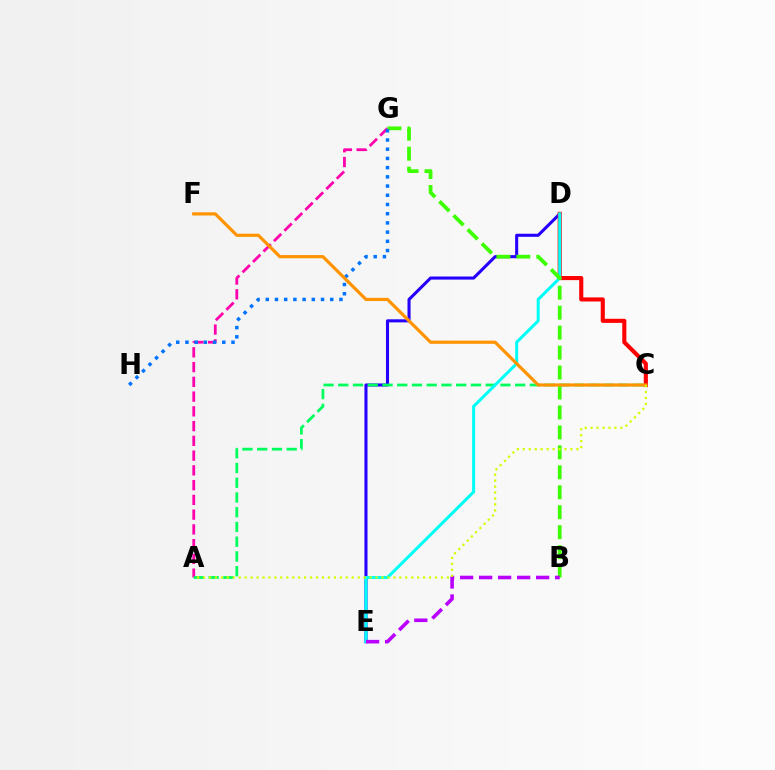{('D', 'E'): [{'color': '#2500ff', 'line_style': 'solid', 'thickness': 2.21}, {'color': '#00fff6', 'line_style': 'solid', 'thickness': 2.18}], ('A', 'G'): [{'color': '#ff00ac', 'line_style': 'dashed', 'thickness': 2.0}], ('A', 'C'): [{'color': '#00ff5c', 'line_style': 'dashed', 'thickness': 2.0}, {'color': '#d1ff00', 'line_style': 'dotted', 'thickness': 1.62}], ('C', 'D'): [{'color': '#ff0000', 'line_style': 'solid', 'thickness': 2.96}], ('B', 'G'): [{'color': '#3dff00', 'line_style': 'dashed', 'thickness': 2.71}], ('G', 'H'): [{'color': '#0074ff', 'line_style': 'dotted', 'thickness': 2.5}], ('B', 'E'): [{'color': '#b900ff', 'line_style': 'dashed', 'thickness': 2.58}], ('C', 'F'): [{'color': '#ff9400', 'line_style': 'solid', 'thickness': 2.3}]}